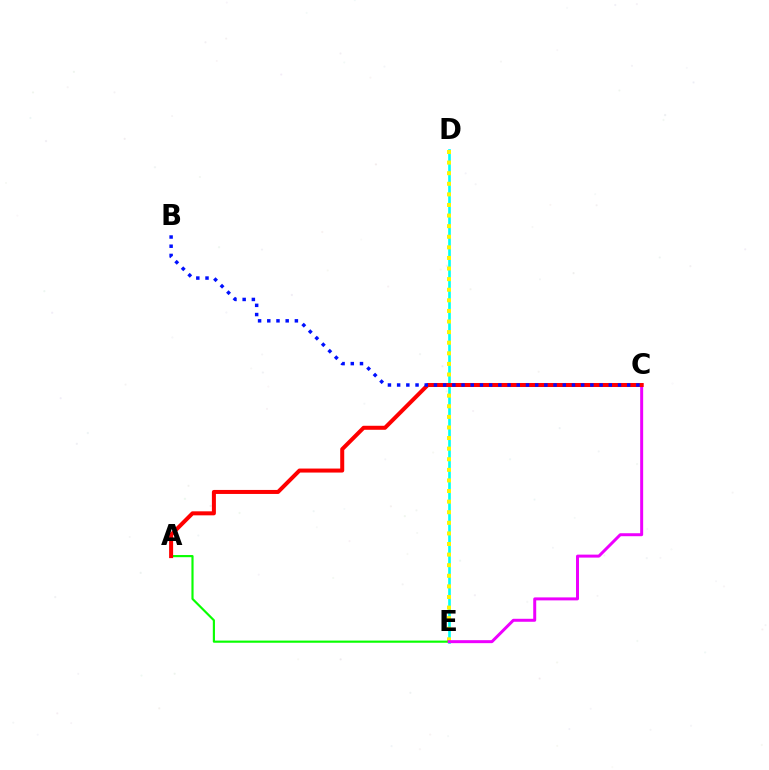{('D', 'E'): [{'color': '#00fff6', 'line_style': 'solid', 'thickness': 1.91}, {'color': '#fcf500', 'line_style': 'dotted', 'thickness': 2.88}], ('A', 'E'): [{'color': '#08ff00', 'line_style': 'solid', 'thickness': 1.55}], ('C', 'E'): [{'color': '#ee00ff', 'line_style': 'solid', 'thickness': 2.15}], ('A', 'C'): [{'color': '#ff0000', 'line_style': 'solid', 'thickness': 2.89}], ('B', 'C'): [{'color': '#0010ff', 'line_style': 'dotted', 'thickness': 2.5}]}